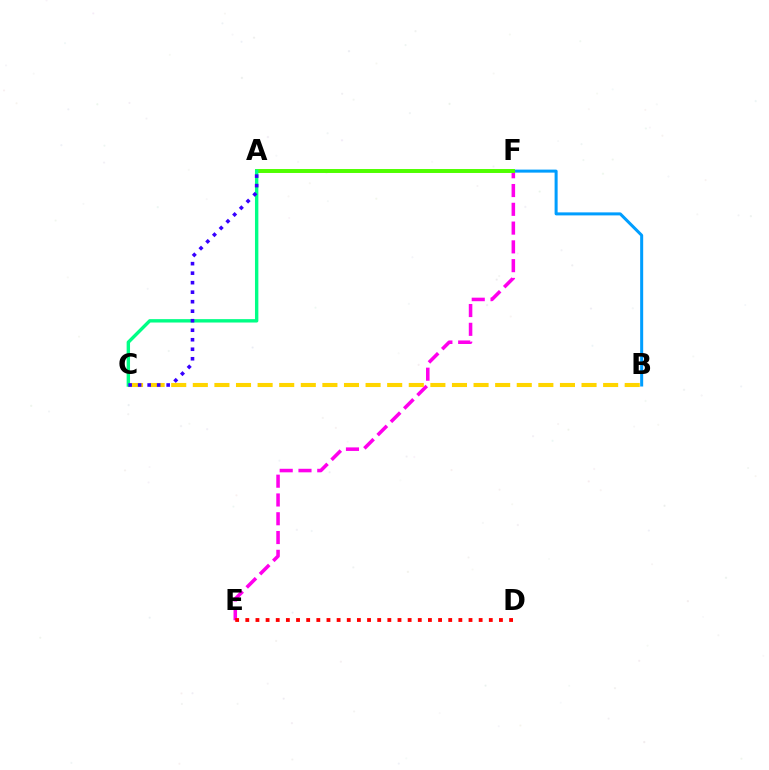{('B', 'F'): [{'color': '#009eff', 'line_style': 'solid', 'thickness': 2.17}], ('E', 'F'): [{'color': '#ff00ed', 'line_style': 'dashed', 'thickness': 2.55}], ('B', 'C'): [{'color': '#ffd500', 'line_style': 'dashed', 'thickness': 2.93}], ('A', 'F'): [{'color': '#4fff00', 'line_style': 'solid', 'thickness': 2.84}], ('A', 'C'): [{'color': '#00ff86', 'line_style': 'solid', 'thickness': 2.44}, {'color': '#3700ff', 'line_style': 'dotted', 'thickness': 2.58}], ('D', 'E'): [{'color': '#ff0000', 'line_style': 'dotted', 'thickness': 2.76}]}